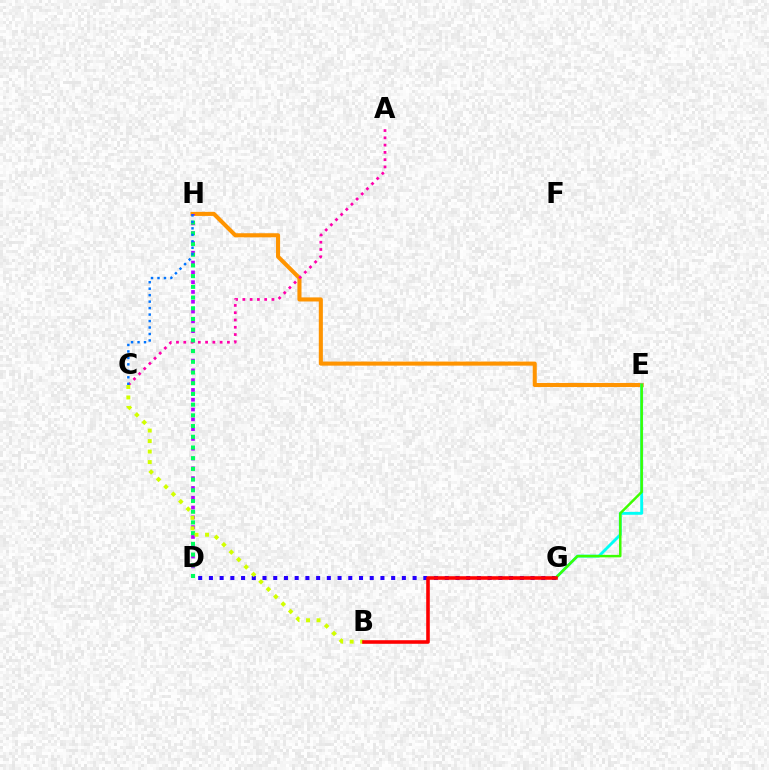{('E', 'H'): [{'color': '#ff9400', 'line_style': 'solid', 'thickness': 2.94}], ('D', 'G'): [{'color': '#2500ff', 'line_style': 'dotted', 'thickness': 2.91}], ('D', 'H'): [{'color': '#b900ff', 'line_style': 'dotted', 'thickness': 2.66}, {'color': '#00ff5c', 'line_style': 'dotted', 'thickness': 2.91}], ('A', 'C'): [{'color': '#ff00ac', 'line_style': 'dotted', 'thickness': 1.98}], ('E', 'G'): [{'color': '#00fff6', 'line_style': 'solid', 'thickness': 2.07}, {'color': '#3dff00', 'line_style': 'solid', 'thickness': 1.78}], ('C', 'H'): [{'color': '#0074ff', 'line_style': 'dotted', 'thickness': 1.76}], ('B', 'C'): [{'color': '#d1ff00', 'line_style': 'dotted', 'thickness': 2.85}], ('B', 'G'): [{'color': '#ff0000', 'line_style': 'solid', 'thickness': 2.57}]}